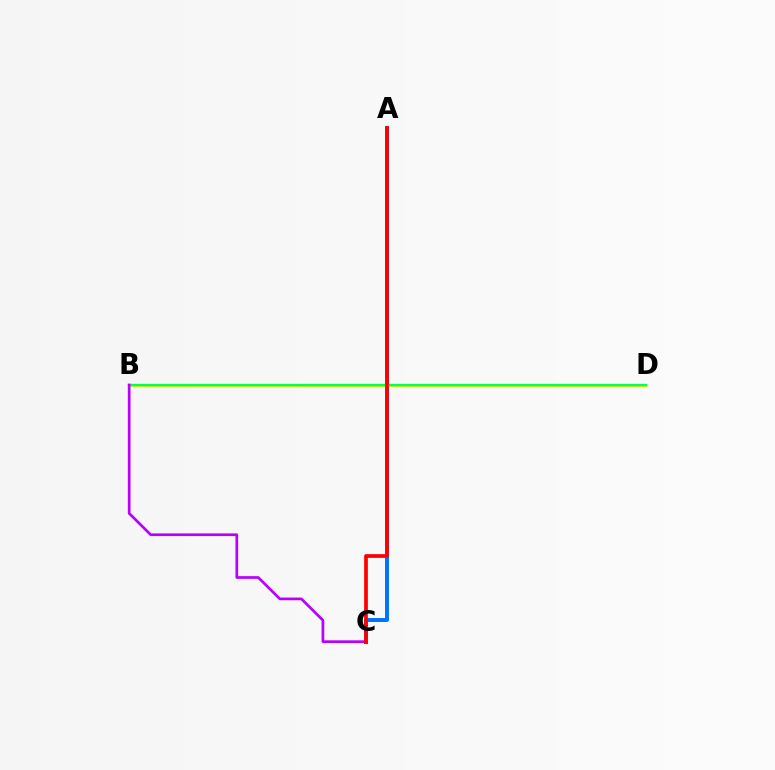{('B', 'D'): [{'color': '#d1ff00', 'line_style': 'solid', 'thickness': 2.08}, {'color': '#00ff5c', 'line_style': 'solid', 'thickness': 1.69}], ('A', 'C'): [{'color': '#0074ff', 'line_style': 'solid', 'thickness': 2.86}, {'color': '#ff0000', 'line_style': 'solid', 'thickness': 2.68}], ('B', 'C'): [{'color': '#b900ff', 'line_style': 'solid', 'thickness': 1.95}]}